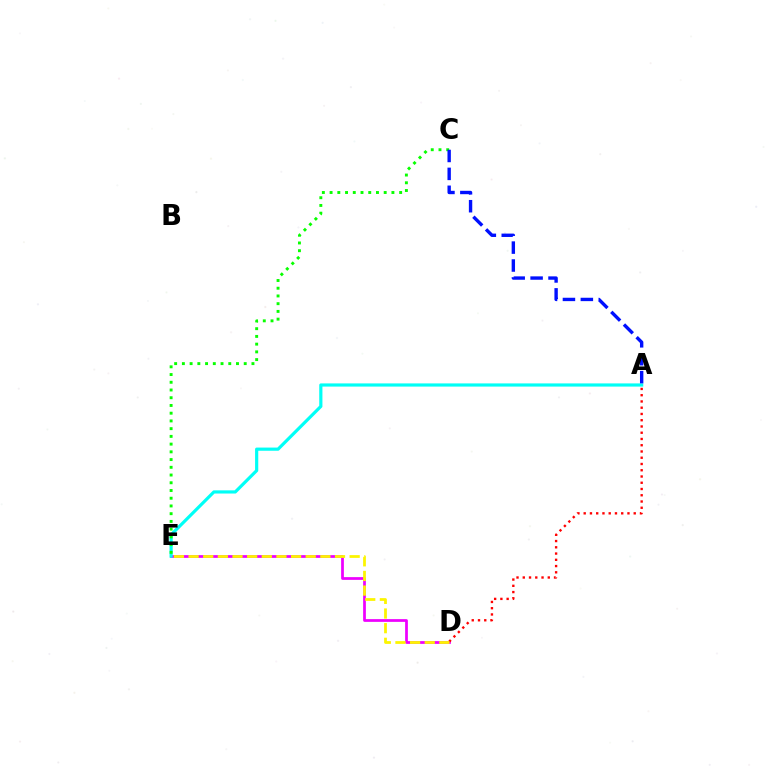{('D', 'E'): [{'color': '#ee00ff', 'line_style': 'solid', 'thickness': 1.98}, {'color': '#fcf500', 'line_style': 'dashed', 'thickness': 1.99}], ('A', 'E'): [{'color': '#00fff6', 'line_style': 'solid', 'thickness': 2.29}], ('C', 'E'): [{'color': '#08ff00', 'line_style': 'dotted', 'thickness': 2.1}], ('A', 'C'): [{'color': '#0010ff', 'line_style': 'dashed', 'thickness': 2.43}], ('A', 'D'): [{'color': '#ff0000', 'line_style': 'dotted', 'thickness': 1.7}]}